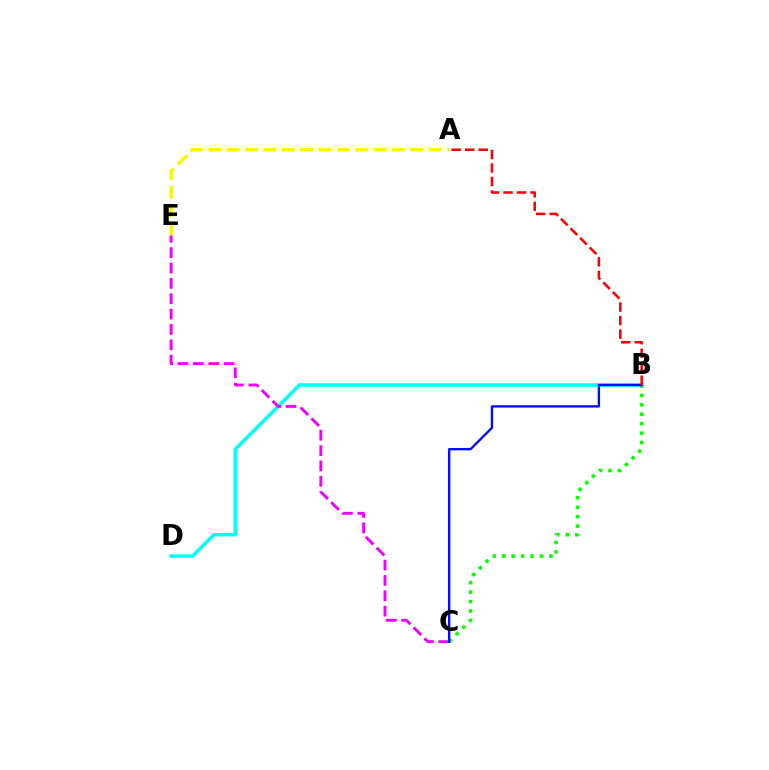{('B', 'D'): [{'color': '#00fff6', 'line_style': 'solid', 'thickness': 2.52}], ('C', 'E'): [{'color': '#ee00ff', 'line_style': 'dashed', 'thickness': 2.09}], ('B', 'C'): [{'color': '#08ff00', 'line_style': 'dotted', 'thickness': 2.56}, {'color': '#0010ff', 'line_style': 'solid', 'thickness': 1.71}], ('A', 'E'): [{'color': '#fcf500', 'line_style': 'dashed', 'thickness': 2.5}], ('A', 'B'): [{'color': '#ff0000', 'line_style': 'dashed', 'thickness': 1.84}]}